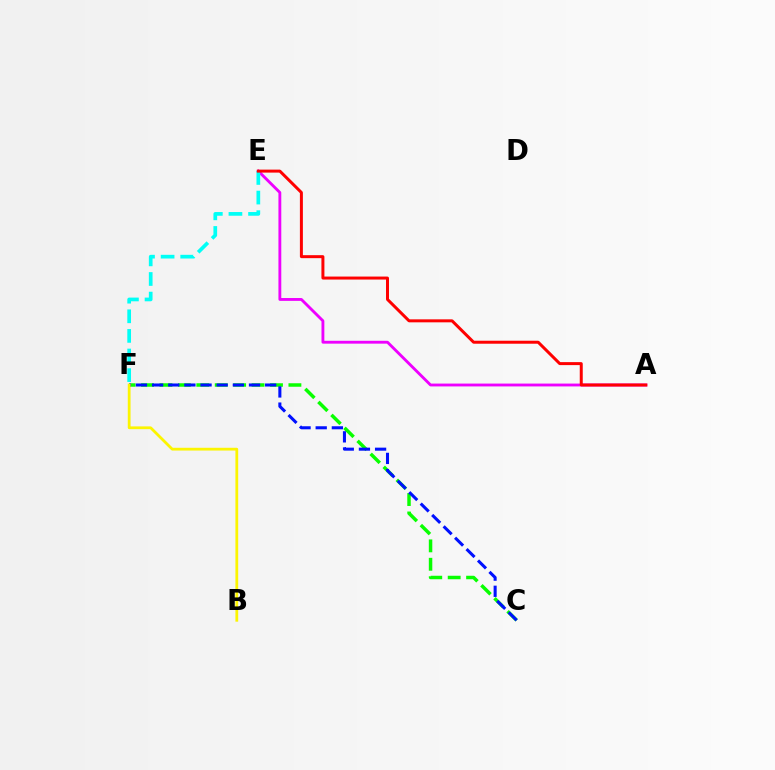{('A', 'E'): [{'color': '#ee00ff', 'line_style': 'solid', 'thickness': 2.05}, {'color': '#ff0000', 'line_style': 'solid', 'thickness': 2.15}], ('C', 'F'): [{'color': '#08ff00', 'line_style': 'dashed', 'thickness': 2.5}, {'color': '#0010ff', 'line_style': 'dashed', 'thickness': 2.19}], ('B', 'F'): [{'color': '#fcf500', 'line_style': 'solid', 'thickness': 2.0}], ('E', 'F'): [{'color': '#00fff6', 'line_style': 'dashed', 'thickness': 2.66}]}